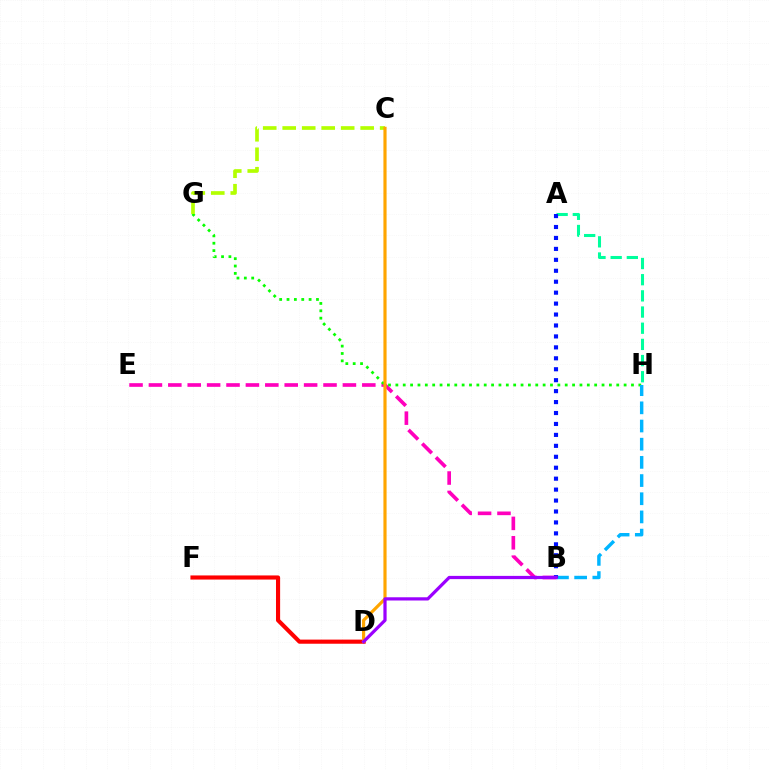{('A', 'H'): [{'color': '#00ff9d', 'line_style': 'dashed', 'thickness': 2.2}], ('B', 'E'): [{'color': '#ff00bd', 'line_style': 'dashed', 'thickness': 2.64}], ('D', 'F'): [{'color': '#ff0000', 'line_style': 'solid', 'thickness': 2.97}], ('G', 'H'): [{'color': '#08ff00', 'line_style': 'dotted', 'thickness': 2.0}], ('C', 'G'): [{'color': '#b3ff00', 'line_style': 'dashed', 'thickness': 2.65}], ('B', 'H'): [{'color': '#00b5ff', 'line_style': 'dashed', 'thickness': 2.47}], ('A', 'B'): [{'color': '#0010ff', 'line_style': 'dotted', 'thickness': 2.97}], ('C', 'D'): [{'color': '#ffa500', 'line_style': 'solid', 'thickness': 2.28}], ('B', 'D'): [{'color': '#9b00ff', 'line_style': 'solid', 'thickness': 2.32}]}